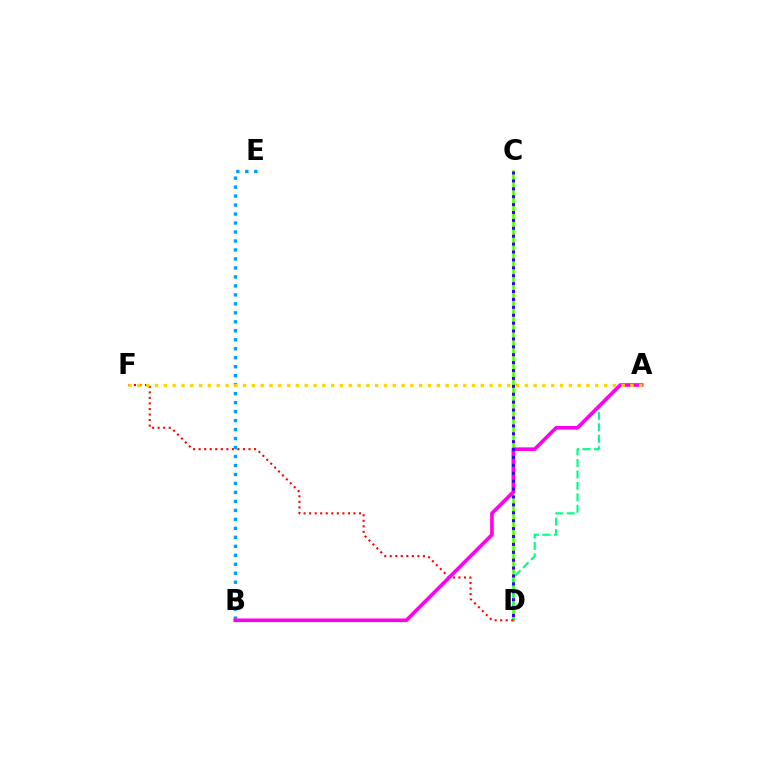{('C', 'D'): [{'color': '#4fff00', 'line_style': 'solid', 'thickness': 1.83}, {'color': '#3700ff', 'line_style': 'dotted', 'thickness': 2.15}], ('A', 'D'): [{'color': '#00ff86', 'line_style': 'dashed', 'thickness': 1.55}], ('D', 'F'): [{'color': '#ff0000', 'line_style': 'dotted', 'thickness': 1.51}], ('B', 'E'): [{'color': '#009eff', 'line_style': 'dotted', 'thickness': 2.44}], ('A', 'B'): [{'color': '#ff00ed', 'line_style': 'solid', 'thickness': 2.61}], ('A', 'F'): [{'color': '#ffd500', 'line_style': 'dotted', 'thickness': 2.39}]}